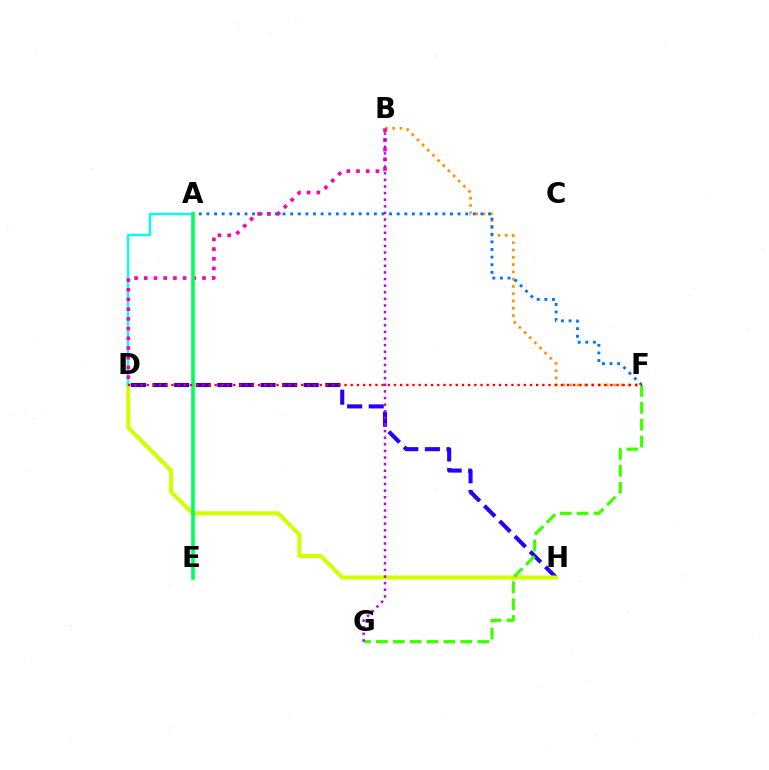{('B', 'F'): [{'color': '#ff9400', 'line_style': 'dotted', 'thickness': 1.98}], ('D', 'H'): [{'color': '#2500ff', 'line_style': 'dashed', 'thickness': 2.93}, {'color': '#d1ff00', 'line_style': 'solid', 'thickness': 2.91}], ('A', 'D'): [{'color': '#00fff6', 'line_style': 'solid', 'thickness': 1.68}], ('A', 'F'): [{'color': '#0074ff', 'line_style': 'dotted', 'thickness': 2.07}], ('B', 'D'): [{'color': '#ff00ac', 'line_style': 'dotted', 'thickness': 2.64}], ('F', 'G'): [{'color': '#3dff00', 'line_style': 'dashed', 'thickness': 2.29}], ('A', 'E'): [{'color': '#00ff5c', 'line_style': 'solid', 'thickness': 2.6}], ('B', 'G'): [{'color': '#b900ff', 'line_style': 'dotted', 'thickness': 1.8}], ('D', 'F'): [{'color': '#ff0000', 'line_style': 'dotted', 'thickness': 1.68}]}